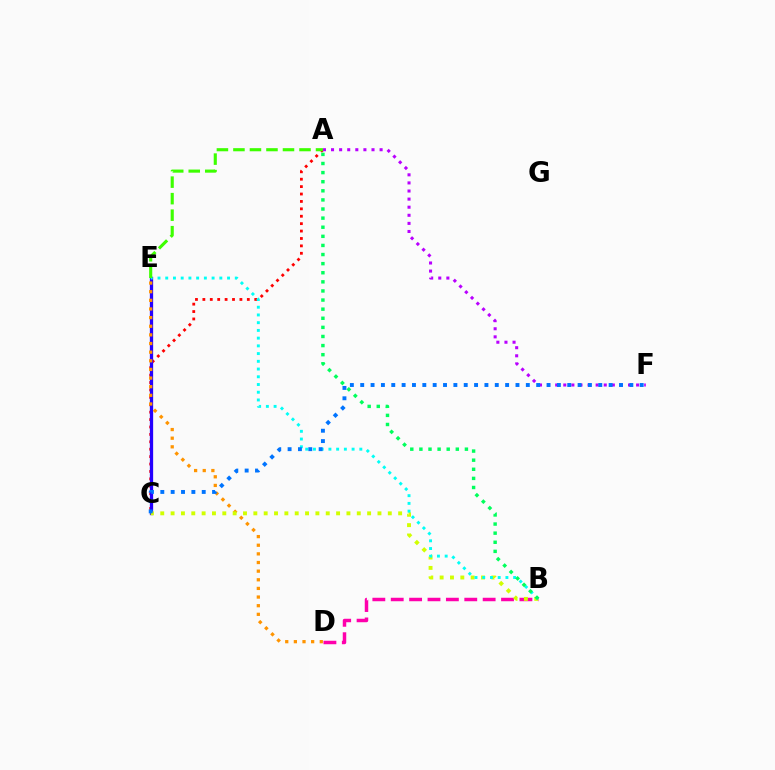{('B', 'D'): [{'color': '#ff00ac', 'line_style': 'dashed', 'thickness': 2.5}], ('A', 'C'): [{'color': '#ff0000', 'line_style': 'dotted', 'thickness': 2.01}], ('C', 'E'): [{'color': '#2500ff', 'line_style': 'solid', 'thickness': 2.36}], ('A', 'F'): [{'color': '#b900ff', 'line_style': 'dotted', 'thickness': 2.2}], ('D', 'E'): [{'color': '#ff9400', 'line_style': 'dotted', 'thickness': 2.35}], ('B', 'C'): [{'color': '#d1ff00', 'line_style': 'dotted', 'thickness': 2.81}], ('B', 'E'): [{'color': '#00fff6', 'line_style': 'dotted', 'thickness': 2.1}], ('A', 'E'): [{'color': '#3dff00', 'line_style': 'dashed', 'thickness': 2.24}], ('A', 'B'): [{'color': '#00ff5c', 'line_style': 'dotted', 'thickness': 2.47}], ('C', 'F'): [{'color': '#0074ff', 'line_style': 'dotted', 'thickness': 2.81}]}